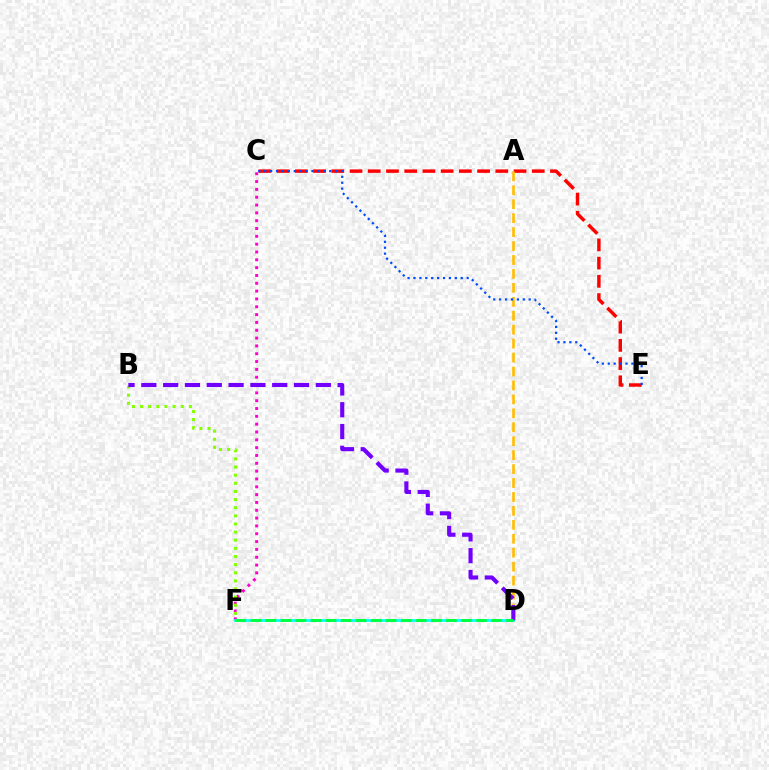{('C', 'F'): [{'color': '#ff00cf', 'line_style': 'dotted', 'thickness': 2.13}], ('C', 'E'): [{'color': '#ff0000', 'line_style': 'dashed', 'thickness': 2.48}, {'color': '#004bff', 'line_style': 'dotted', 'thickness': 1.61}], ('B', 'F'): [{'color': '#84ff00', 'line_style': 'dotted', 'thickness': 2.21}], ('A', 'D'): [{'color': '#ffbd00', 'line_style': 'dashed', 'thickness': 1.89}], ('D', 'F'): [{'color': '#00fff6', 'line_style': 'solid', 'thickness': 1.95}, {'color': '#00ff39', 'line_style': 'dashed', 'thickness': 2.04}], ('B', 'D'): [{'color': '#7200ff', 'line_style': 'dashed', 'thickness': 2.96}]}